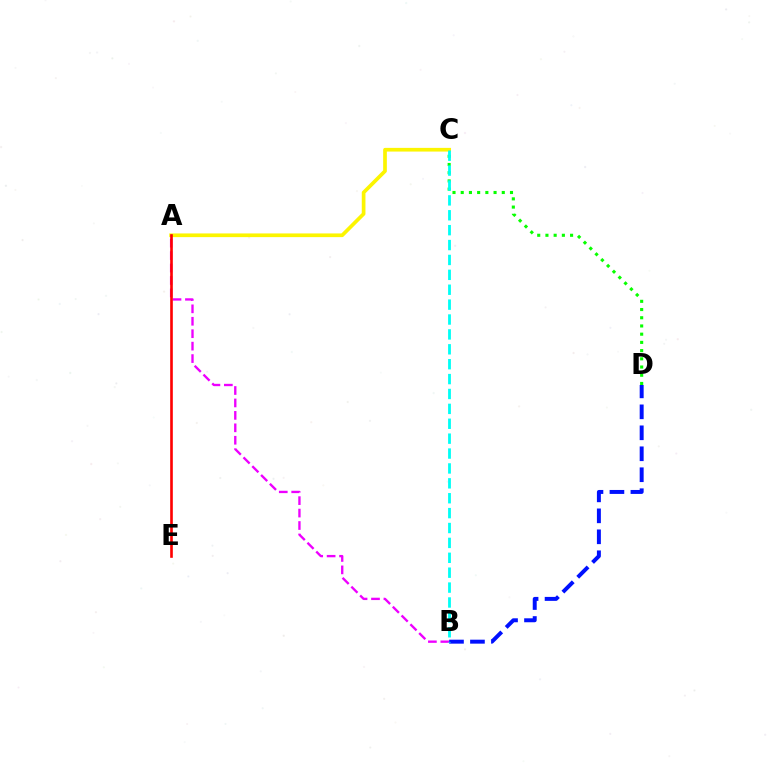{('C', 'D'): [{'color': '#08ff00', 'line_style': 'dotted', 'thickness': 2.23}], ('A', 'C'): [{'color': '#fcf500', 'line_style': 'solid', 'thickness': 2.65}], ('A', 'B'): [{'color': '#ee00ff', 'line_style': 'dashed', 'thickness': 1.69}], ('A', 'E'): [{'color': '#ff0000', 'line_style': 'solid', 'thickness': 1.9}], ('B', 'D'): [{'color': '#0010ff', 'line_style': 'dashed', 'thickness': 2.85}], ('B', 'C'): [{'color': '#00fff6', 'line_style': 'dashed', 'thickness': 2.02}]}